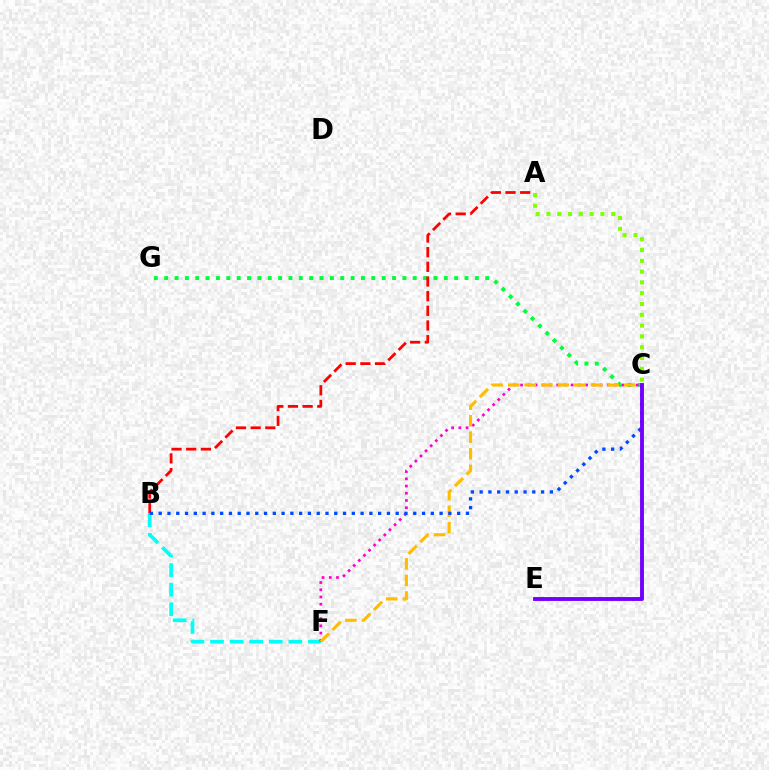{('C', 'G'): [{'color': '#00ff39', 'line_style': 'dotted', 'thickness': 2.81}], ('B', 'F'): [{'color': '#00fff6', 'line_style': 'dashed', 'thickness': 2.66}], ('C', 'F'): [{'color': '#ff00cf', 'line_style': 'dotted', 'thickness': 1.96}, {'color': '#ffbd00', 'line_style': 'dashed', 'thickness': 2.25}], ('A', 'B'): [{'color': '#ff0000', 'line_style': 'dashed', 'thickness': 1.99}], ('B', 'C'): [{'color': '#004bff', 'line_style': 'dotted', 'thickness': 2.38}], ('C', 'E'): [{'color': '#7200ff', 'line_style': 'solid', 'thickness': 2.79}], ('A', 'C'): [{'color': '#84ff00', 'line_style': 'dotted', 'thickness': 2.93}]}